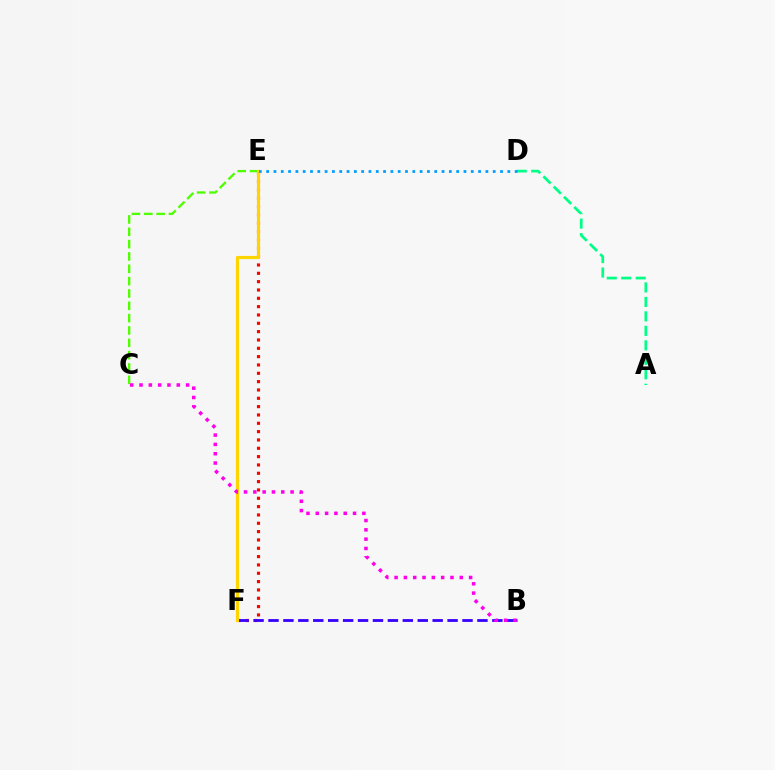{('C', 'E'): [{'color': '#4fff00', 'line_style': 'dashed', 'thickness': 1.68}], ('E', 'F'): [{'color': '#ff0000', 'line_style': 'dotted', 'thickness': 2.26}, {'color': '#ffd500', 'line_style': 'solid', 'thickness': 2.28}], ('B', 'F'): [{'color': '#3700ff', 'line_style': 'dashed', 'thickness': 2.03}], ('B', 'C'): [{'color': '#ff00ed', 'line_style': 'dotted', 'thickness': 2.53}], ('A', 'D'): [{'color': '#00ff86', 'line_style': 'dashed', 'thickness': 1.97}], ('D', 'E'): [{'color': '#009eff', 'line_style': 'dotted', 'thickness': 1.99}]}